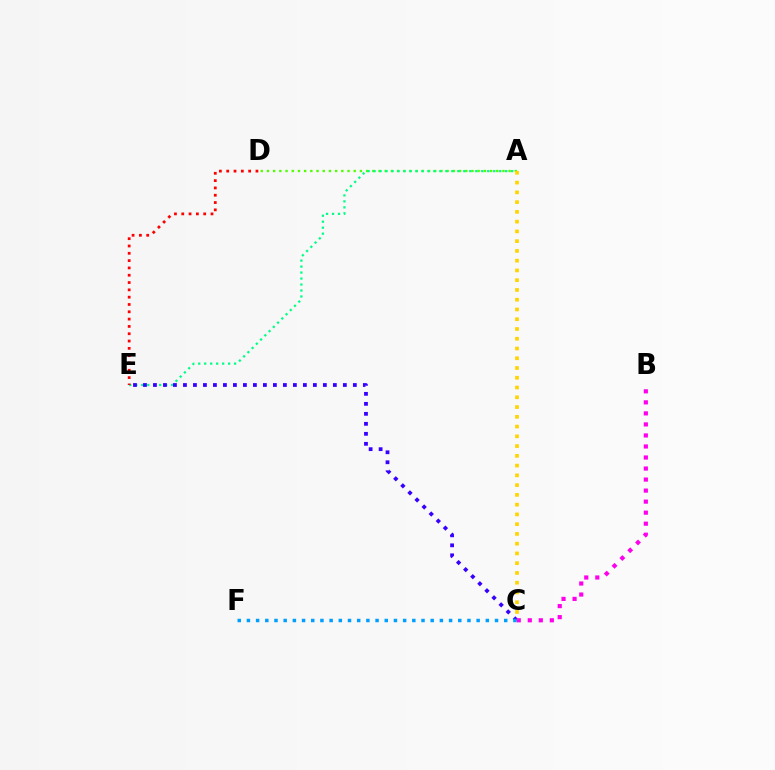{('A', 'D'): [{'color': '#4fff00', 'line_style': 'dotted', 'thickness': 1.68}], ('A', 'E'): [{'color': '#00ff86', 'line_style': 'dotted', 'thickness': 1.62}], ('C', 'E'): [{'color': '#3700ff', 'line_style': 'dotted', 'thickness': 2.72}], ('B', 'C'): [{'color': '#ff00ed', 'line_style': 'dotted', 'thickness': 3.0}], ('D', 'E'): [{'color': '#ff0000', 'line_style': 'dotted', 'thickness': 1.99}], ('A', 'C'): [{'color': '#ffd500', 'line_style': 'dotted', 'thickness': 2.65}], ('C', 'F'): [{'color': '#009eff', 'line_style': 'dotted', 'thickness': 2.5}]}